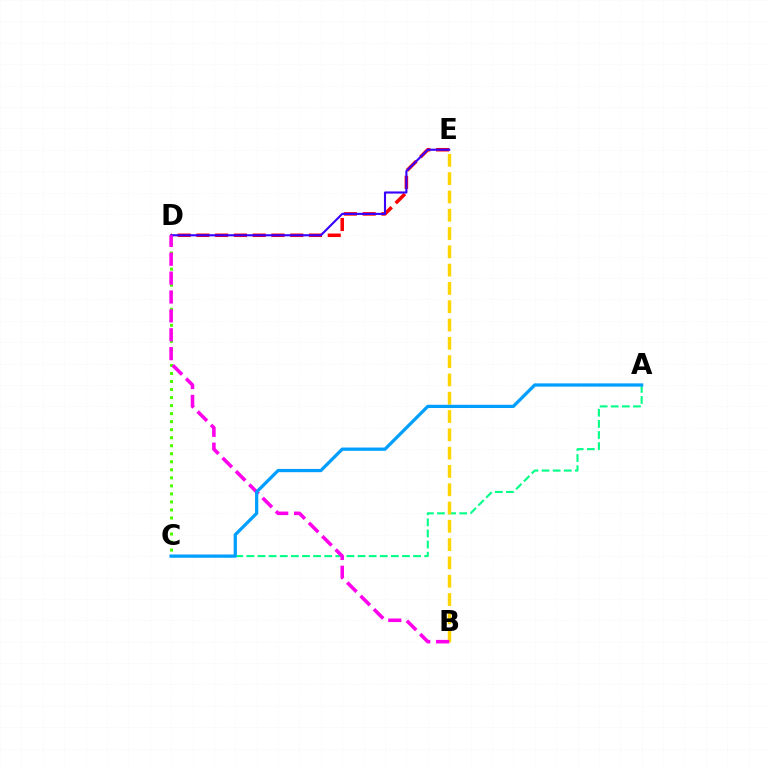{('D', 'E'): [{'color': '#ff0000', 'line_style': 'dashed', 'thickness': 2.55}, {'color': '#3700ff', 'line_style': 'solid', 'thickness': 1.53}], ('A', 'C'): [{'color': '#00ff86', 'line_style': 'dashed', 'thickness': 1.51}, {'color': '#009eff', 'line_style': 'solid', 'thickness': 2.34}], ('C', 'D'): [{'color': '#4fff00', 'line_style': 'dotted', 'thickness': 2.18}], ('B', 'E'): [{'color': '#ffd500', 'line_style': 'dashed', 'thickness': 2.49}], ('B', 'D'): [{'color': '#ff00ed', 'line_style': 'dashed', 'thickness': 2.56}]}